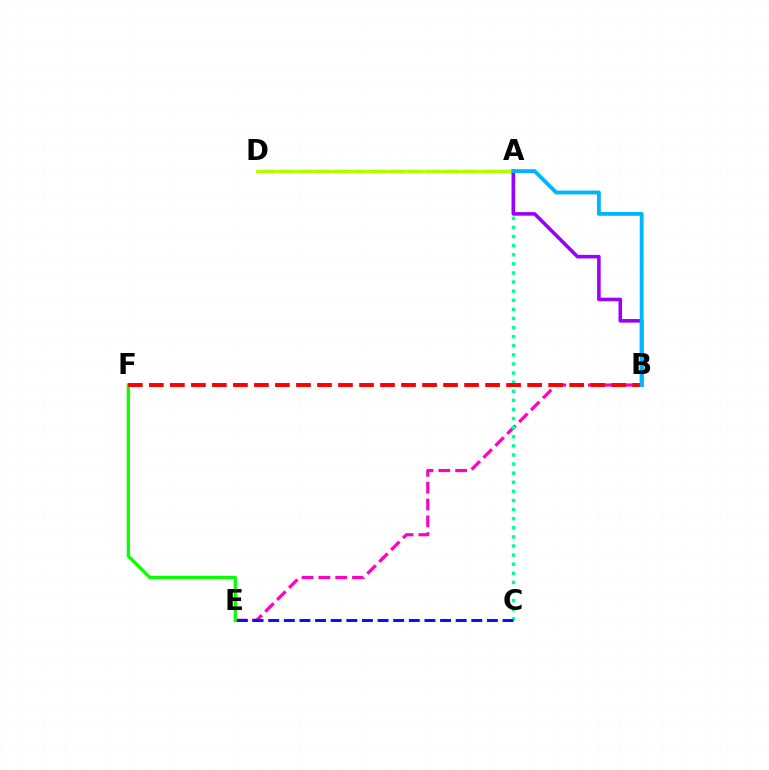{('B', 'E'): [{'color': '#ff00bd', 'line_style': 'dashed', 'thickness': 2.28}], ('A', 'C'): [{'color': '#00ff9d', 'line_style': 'dotted', 'thickness': 2.47}], ('A', 'D'): [{'color': '#ffa500', 'line_style': 'dashed', 'thickness': 2.5}, {'color': '#b3ff00', 'line_style': 'solid', 'thickness': 2.13}], ('A', 'B'): [{'color': '#9b00ff', 'line_style': 'solid', 'thickness': 2.57}, {'color': '#00b5ff', 'line_style': 'solid', 'thickness': 2.77}], ('E', 'F'): [{'color': '#08ff00', 'line_style': 'solid', 'thickness': 2.34}], ('B', 'F'): [{'color': '#ff0000', 'line_style': 'dashed', 'thickness': 2.85}], ('C', 'E'): [{'color': '#0010ff', 'line_style': 'dashed', 'thickness': 2.12}]}